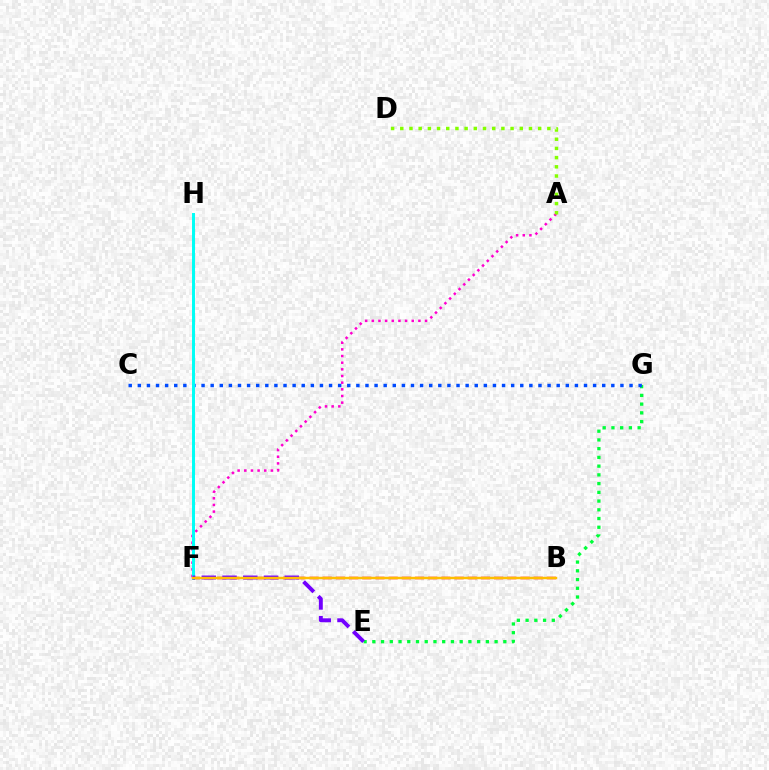{('A', 'F'): [{'color': '#ff00cf', 'line_style': 'dotted', 'thickness': 1.81}], ('E', 'G'): [{'color': '#00ff39', 'line_style': 'dotted', 'thickness': 2.37}], ('C', 'G'): [{'color': '#004bff', 'line_style': 'dotted', 'thickness': 2.47}], ('A', 'D'): [{'color': '#84ff00', 'line_style': 'dotted', 'thickness': 2.5}], ('F', 'H'): [{'color': '#00fff6', 'line_style': 'solid', 'thickness': 2.14}], ('B', 'F'): [{'color': '#ff0000', 'line_style': 'dashed', 'thickness': 1.79}, {'color': '#ffbd00', 'line_style': 'solid', 'thickness': 1.75}], ('E', 'F'): [{'color': '#7200ff', 'line_style': 'dashed', 'thickness': 2.82}]}